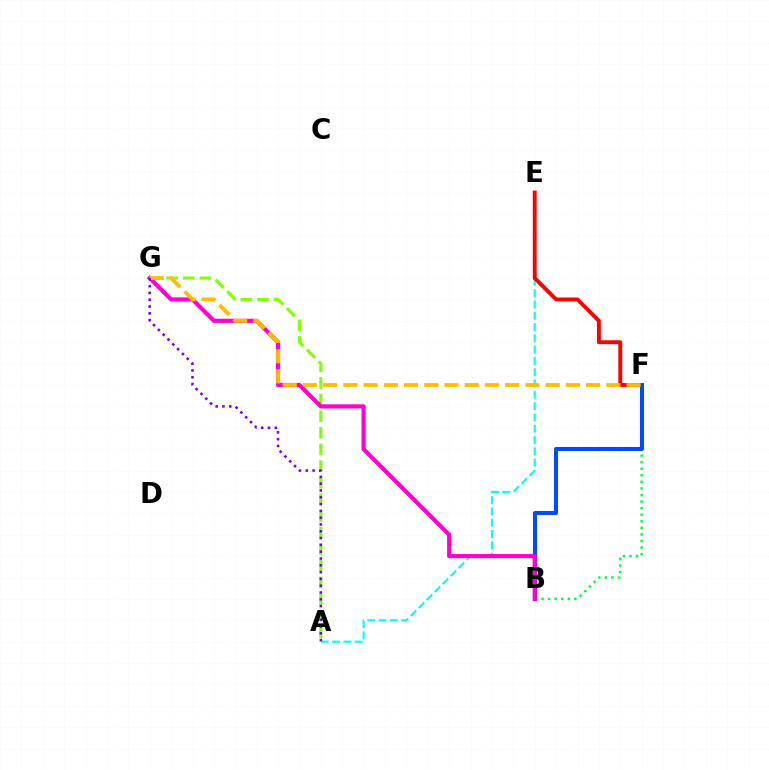{('A', 'G'): [{'color': '#84ff00', 'line_style': 'dashed', 'thickness': 2.26}, {'color': '#7200ff', 'line_style': 'dotted', 'thickness': 1.85}], ('A', 'E'): [{'color': '#00fff6', 'line_style': 'dashed', 'thickness': 1.53}], ('E', 'F'): [{'color': '#ff0000', 'line_style': 'solid', 'thickness': 2.8}], ('B', 'F'): [{'color': '#00ff39', 'line_style': 'dotted', 'thickness': 1.78}, {'color': '#004bff', 'line_style': 'solid', 'thickness': 2.92}], ('B', 'G'): [{'color': '#ff00cf', 'line_style': 'solid', 'thickness': 2.99}], ('F', 'G'): [{'color': '#ffbd00', 'line_style': 'dashed', 'thickness': 2.75}]}